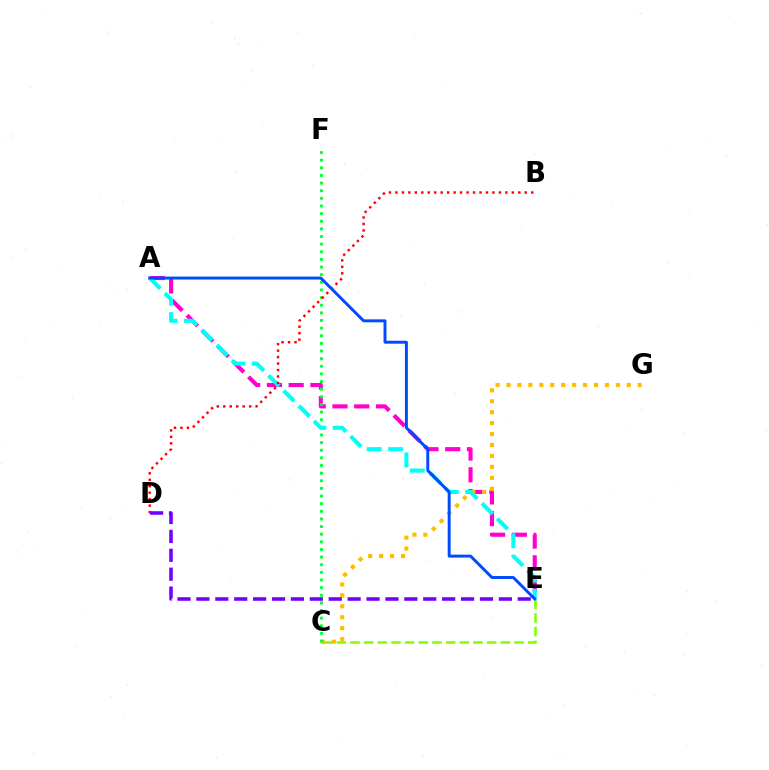{('A', 'E'): [{'color': '#ff00cf', 'line_style': 'dashed', 'thickness': 2.95}, {'color': '#00fff6', 'line_style': 'dashed', 'thickness': 2.92}, {'color': '#004bff', 'line_style': 'solid', 'thickness': 2.12}], ('C', 'E'): [{'color': '#84ff00', 'line_style': 'dashed', 'thickness': 1.86}], ('C', 'G'): [{'color': '#ffbd00', 'line_style': 'dotted', 'thickness': 2.97}], ('C', 'F'): [{'color': '#00ff39', 'line_style': 'dotted', 'thickness': 2.07}], ('B', 'D'): [{'color': '#ff0000', 'line_style': 'dotted', 'thickness': 1.76}], ('D', 'E'): [{'color': '#7200ff', 'line_style': 'dashed', 'thickness': 2.57}]}